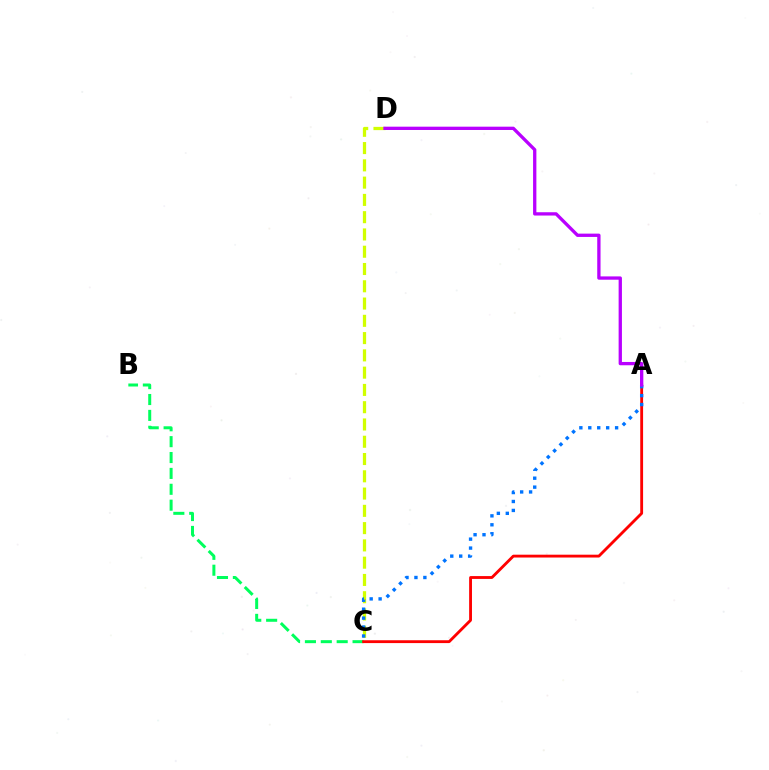{('B', 'C'): [{'color': '#00ff5c', 'line_style': 'dashed', 'thickness': 2.16}], ('C', 'D'): [{'color': '#d1ff00', 'line_style': 'dashed', 'thickness': 2.35}], ('A', 'C'): [{'color': '#ff0000', 'line_style': 'solid', 'thickness': 2.04}, {'color': '#0074ff', 'line_style': 'dotted', 'thickness': 2.43}], ('A', 'D'): [{'color': '#b900ff', 'line_style': 'solid', 'thickness': 2.38}]}